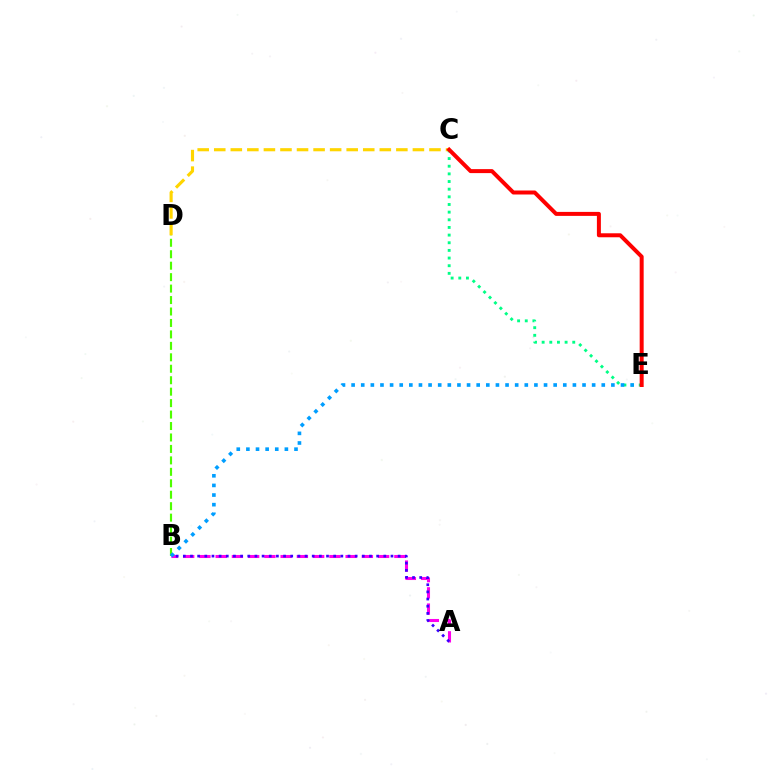{('C', 'E'): [{'color': '#00ff86', 'line_style': 'dotted', 'thickness': 2.08}, {'color': '#ff0000', 'line_style': 'solid', 'thickness': 2.87}], ('A', 'B'): [{'color': '#ff00ed', 'line_style': 'dashed', 'thickness': 2.21}, {'color': '#3700ff', 'line_style': 'dotted', 'thickness': 1.95}], ('B', 'D'): [{'color': '#4fff00', 'line_style': 'dashed', 'thickness': 1.56}], ('B', 'E'): [{'color': '#009eff', 'line_style': 'dotted', 'thickness': 2.61}], ('C', 'D'): [{'color': '#ffd500', 'line_style': 'dashed', 'thickness': 2.25}]}